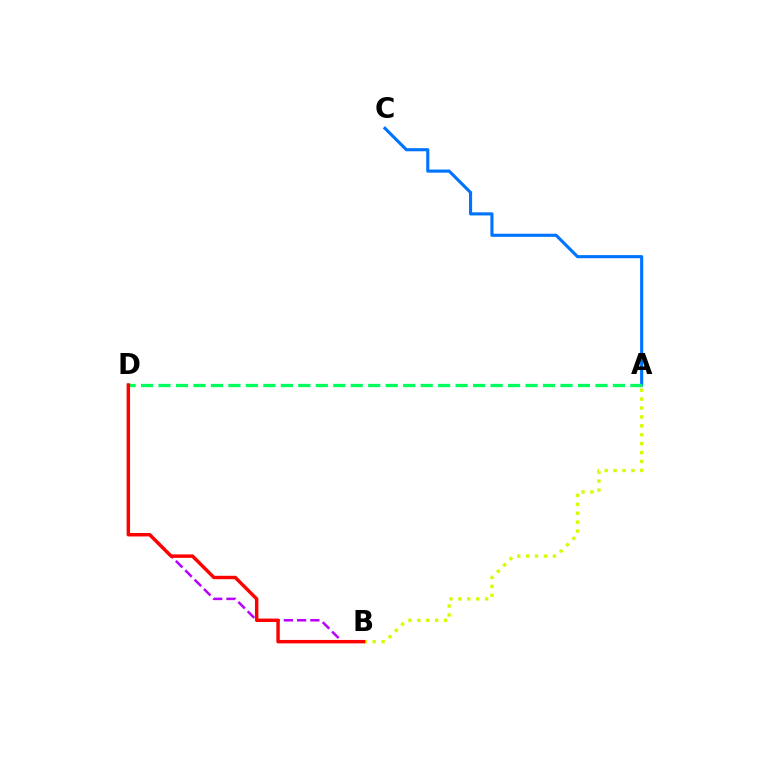{('A', 'C'): [{'color': '#0074ff', 'line_style': 'solid', 'thickness': 2.24}], ('B', 'D'): [{'color': '#b900ff', 'line_style': 'dashed', 'thickness': 1.8}, {'color': '#ff0000', 'line_style': 'solid', 'thickness': 2.48}], ('A', 'D'): [{'color': '#00ff5c', 'line_style': 'dashed', 'thickness': 2.37}], ('A', 'B'): [{'color': '#d1ff00', 'line_style': 'dotted', 'thickness': 2.42}]}